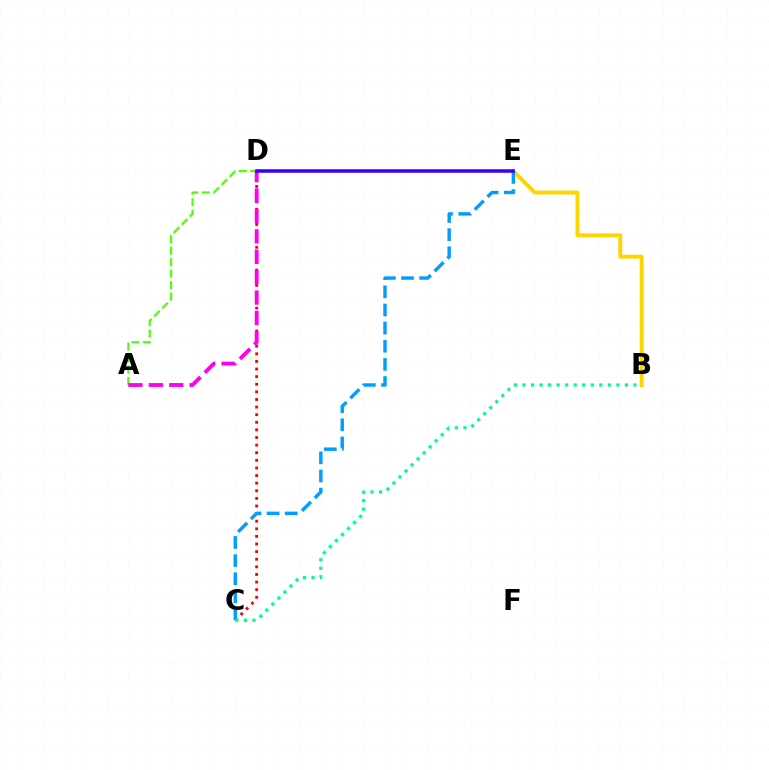{('A', 'D'): [{'color': '#4fff00', 'line_style': 'dashed', 'thickness': 1.56}, {'color': '#ff00ed', 'line_style': 'dashed', 'thickness': 2.77}], ('C', 'D'): [{'color': '#ff0000', 'line_style': 'dotted', 'thickness': 2.07}], ('B', 'E'): [{'color': '#ffd500', 'line_style': 'solid', 'thickness': 2.81}], ('C', 'E'): [{'color': '#009eff', 'line_style': 'dashed', 'thickness': 2.46}], ('B', 'C'): [{'color': '#00ff86', 'line_style': 'dotted', 'thickness': 2.32}], ('D', 'E'): [{'color': '#3700ff', 'line_style': 'solid', 'thickness': 2.57}]}